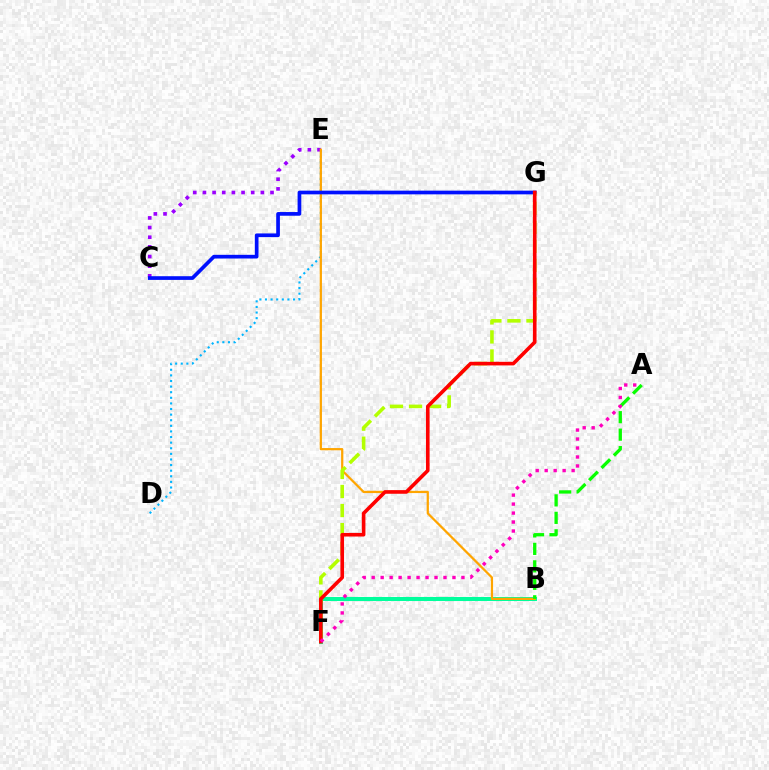{('D', 'E'): [{'color': '#00b5ff', 'line_style': 'dotted', 'thickness': 1.52}], ('C', 'E'): [{'color': '#9b00ff', 'line_style': 'dotted', 'thickness': 2.62}], ('B', 'F'): [{'color': '#00ff9d', 'line_style': 'solid', 'thickness': 2.91}], ('B', 'E'): [{'color': '#ffa500', 'line_style': 'solid', 'thickness': 1.61}], ('C', 'G'): [{'color': '#0010ff', 'line_style': 'solid', 'thickness': 2.66}], ('F', 'G'): [{'color': '#b3ff00', 'line_style': 'dashed', 'thickness': 2.59}, {'color': '#ff0000', 'line_style': 'solid', 'thickness': 2.6}], ('A', 'B'): [{'color': '#08ff00', 'line_style': 'dashed', 'thickness': 2.37}], ('A', 'F'): [{'color': '#ff00bd', 'line_style': 'dotted', 'thickness': 2.44}]}